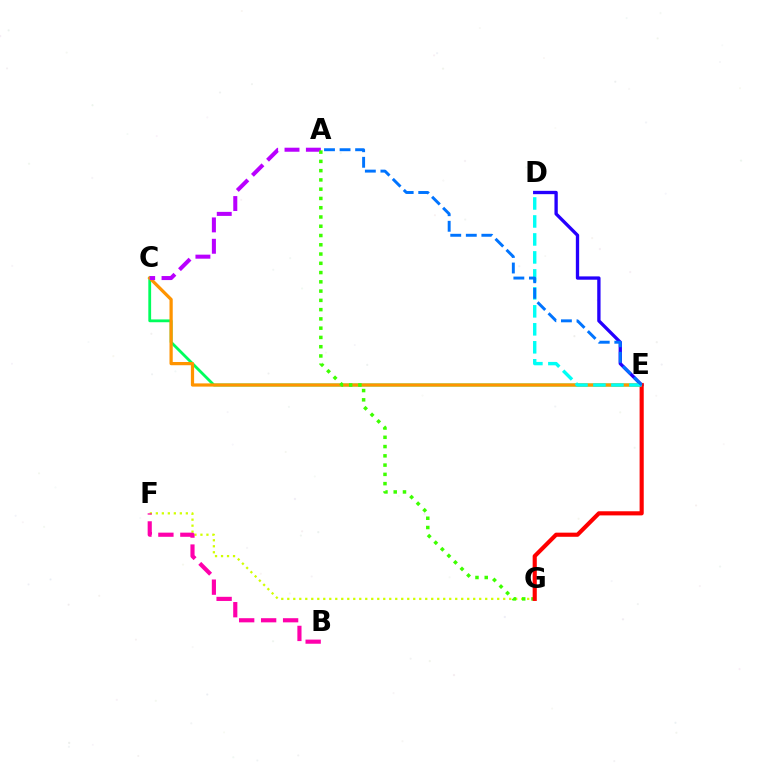{('F', 'G'): [{'color': '#d1ff00', 'line_style': 'dotted', 'thickness': 1.63}], ('B', 'F'): [{'color': '#ff00ac', 'line_style': 'dashed', 'thickness': 2.98}], ('C', 'E'): [{'color': '#00ff5c', 'line_style': 'solid', 'thickness': 2.02}, {'color': '#ff9400', 'line_style': 'solid', 'thickness': 2.32}], ('D', 'E'): [{'color': '#2500ff', 'line_style': 'solid', 'thickness': 2.39}, {'color': '#00fff6', 'line_style': 'dashed', 'thickness': 2.44}], ('A', 'C'): [{'color': '#b900ff', 'line_style': 'dashed', 'thickness': 2.9}], ('A', 'G'): [{'color': '#3dff00', 'line_style': 'dotted', 'thickness': 2.52}], ('E', 'G'): [{'color': '#ff0000', 'line_style': 'solid', 'thickness': 2.97}], ('A', 'E'): [{'color': '#0074ff', 'line_style': 'dashed', 'thickness': 2.11}]}